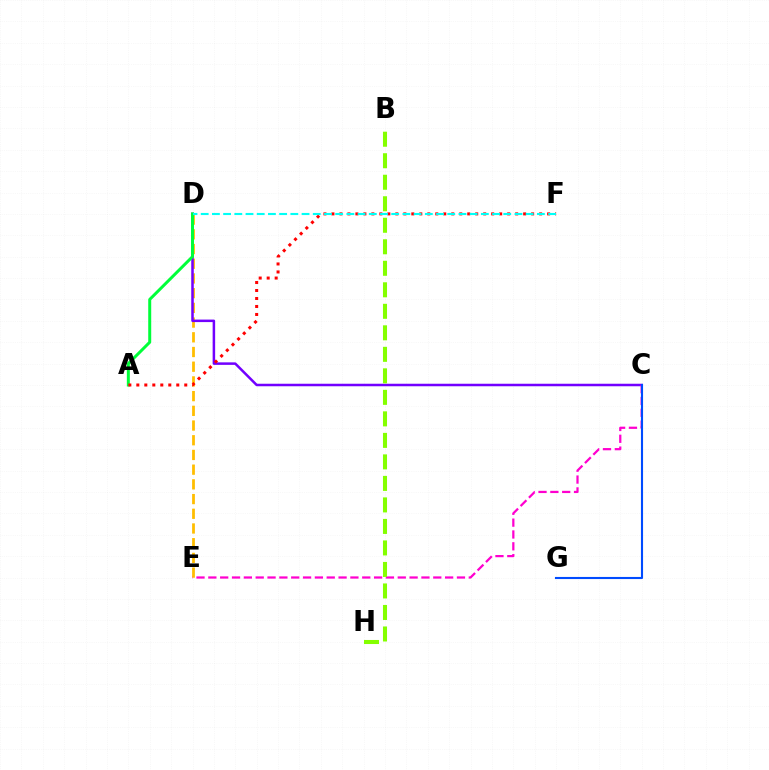{('D', 'E'): [{'color': '#ffbd00', 'line_style': 'dashed', 'thickness': 2.0}], ('C', 'D'): [{'color': '#7200ff', 'line_style': 'solid', 'thickness': 1.81}], ('A', 'D'): [{'color': '#00ff39', 'line_style': 'solid', 'thickness': 2.15}], ('A', 'F'): [{'color': '#ff0000', 'line_style': 'dotted', 'thickness': 2.17}], ('C', 'E'): [{'color': '#ff00cf', 'line_style': 'dashed', 'thickness': 1.61}], ('C', 'G'): [{'color': '#004bff', 'line_style': 'solid', 'thickness': 1.52}], ('D', 'F'): [{'color': '#00fff6', 'line_style': 'dashed', 'thickness': 1.52}], ('B', 'H'): [{'color': '#84ff00', 'line_style': 'dashed', 'thickness': 2.92}]}